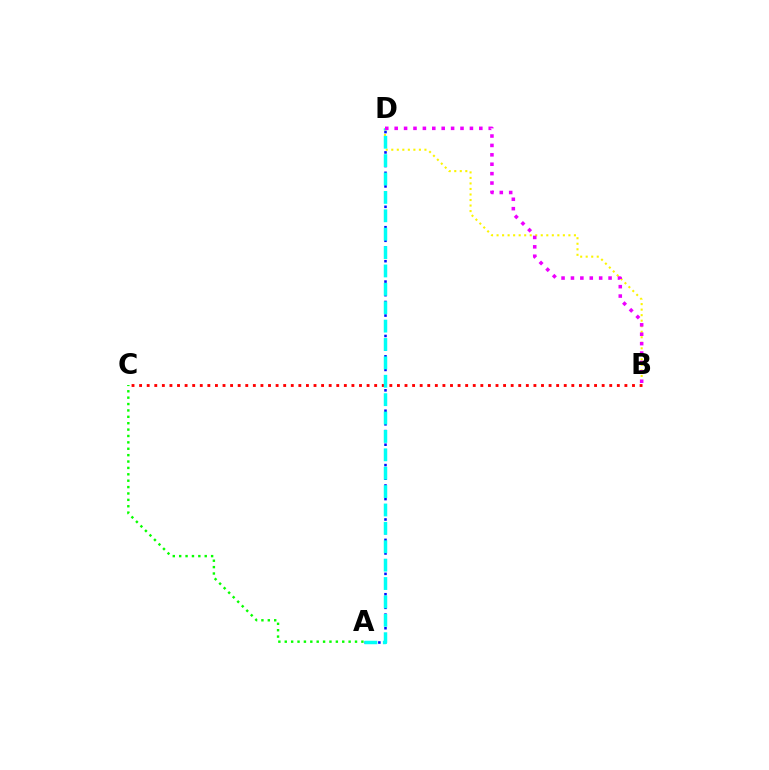{('B', 'D'): [{'color': '#fcf500', 'line_style': 'dotted', 'thickness': 1.5}, {'color': '#ee00ff', 'line_style': 'dotted', 'thickness': 2.56}], ('B', 'C'): [{'color': '#ff0000', 'line_style': 'dotted', 'thickness': 2.06}], ('A', 'D'): [{'color': '#0010ff', 'line_style': 'dotted', 'thickness': 1.85}, {'color': '#00fff6', 'line_style': 'dashed', 'thickness': 2.5}], ('A', 'C'): [{'color': '#08ff00', 'line_style': 'dotted', 'thickness': 1.74}]}